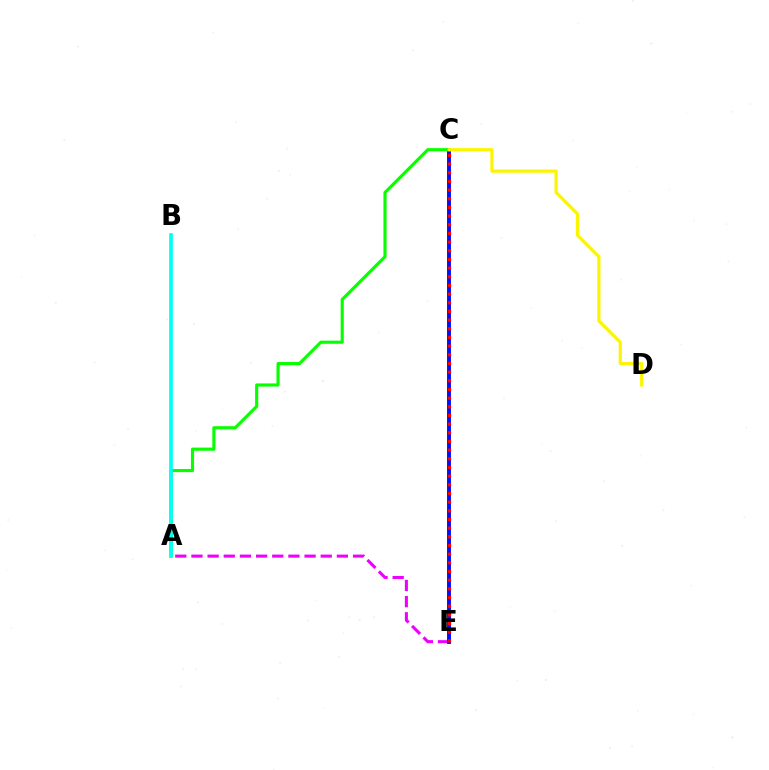{('A', 'E'): [{'color': '#ee00ff', 'line_style': 'dashed', 'thickness': 2.2}], ('C', 'E'): [{'color': '#0010ff', 'line_style': 'solid', 'thickness': 2.82}, {'color': '#ff0000', 'line_style': 'dotted', 'thickness': 2.36}], ('A', 'C'): [{'color': '#08ff00', 'line_style': 'solid', 'thickness': 2.26}], ('A', 'B'): [{'color': '#00fff6', 'line_style': 'solid', 'thickness': 2.64}], ('C', 'D'): [{'color': '#fcf500', 'line_style': 'solid', 'thickness': 2.3}]}